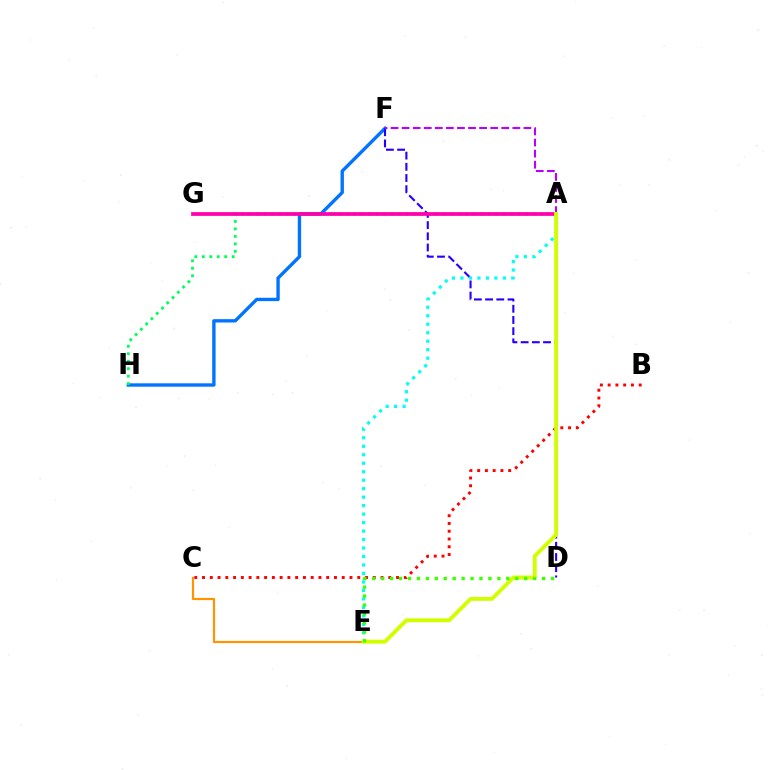{('F', 'H'): [{'color': '#0074ff', 'line_style': 'solid', 'thickness': 2.42}], ('A', 'H'): [{'color': '#00ff5c', 'line_style': 'dotted', 'thickness': 2.03}], ('D', 'F'): [{'color': '#2500ff', 'line_style': 'dashed', 'thickness': 1.52}], ('B', 'C'): [{'color': '#ff0000', 'line_style': 'dotted', 'thickness': 2.11}], ('A', 'G'): [{'color': '#ff00ac', 'line_style': 'solid', 'thickness': 2.68}], ('A', 'F'): [{'color': '#b900ff', 'line_style': 'dashed', 'thickness': 1.5}], ('C', 'E'): [{'color': '#ff9400', 'line_style': 'solid', 'thickness': 1.59}], ('A', 'E'): [{'color': '#00fff6', 'line_style': 'dotted', 'thickness': 2.3}, {'color': '#d1ff00', 'line_style': 'solid', 'thickness': 2.8}], ('D', 'E'): [{'color': '#3dff00', 'line_style': 'dotted', 'thickness': 2.43}]}